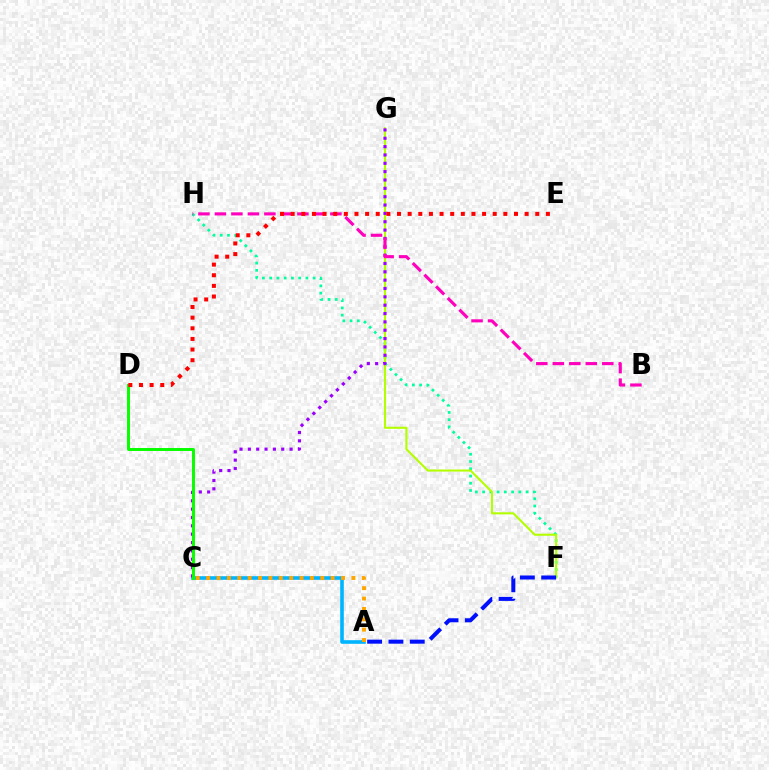{('F', 'H'): [{'color': '#00ff9d', 'line_style': 'dotted', 'thickness': 1.97}], ('A', 'C'): [{'color': '#00b5ff', 'line_style': 'solid', 'thickness': 2.6}, {'color': '#ffa500', 'line_style': 'dotted', 'thickness': 2.82}], ('F', 'G'): [{'color': '#b3ff00', 'line_style': 'solid', 'thickness': 1.5}], ('A', 'F'): [{'color': '#0010ff', 'line_style': 'dashed', 'thickness': 2.9}], ('C', 'G'): [{'color': '#9b00ff', 'line_style': 'dotted', 'thickness': 2.27}], ('B', 'H'): [{'color': '#ff00bd', 'line_style': 'dashed', 'thickness': 2.24}], ('C', 'D'): [{'color': '#08ff00', 'line_style': 'solid', 'thickness': 2.14}], ('D', 'E'): [{'color': '#ff0000', 'line_style': 'dotted', 'thickness': 2.89}]}